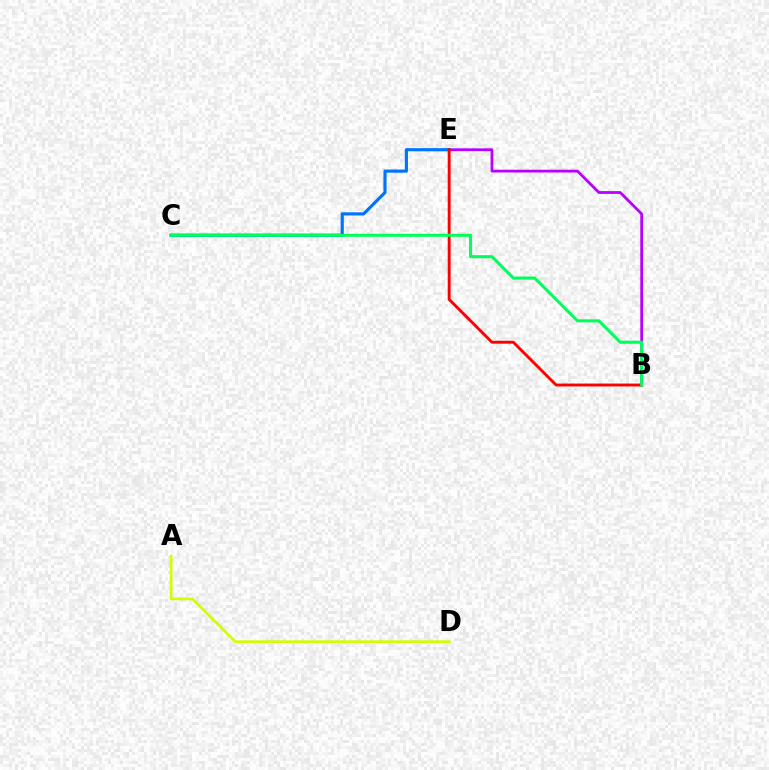{('B', 'E'): [{'color': '#b900ff', 'line_style': 'solid', 'thickness': 2.0}, {'color': '#ff0000', 'line_style': 'solid', 'thickness': 2.08}], ('A', 'D'): [{'color': '#d1ff00', 'line_style': 'solid', 'thickness': 1.94}], ('C', 'E'): [{'color': '#0074ff', 'line_style': 'solid', 'thickness': 2.28}], ('B', 'C'): [{'color': '#00ff5c', 'line_style': 'solid', 'thickness': 2.2}]}